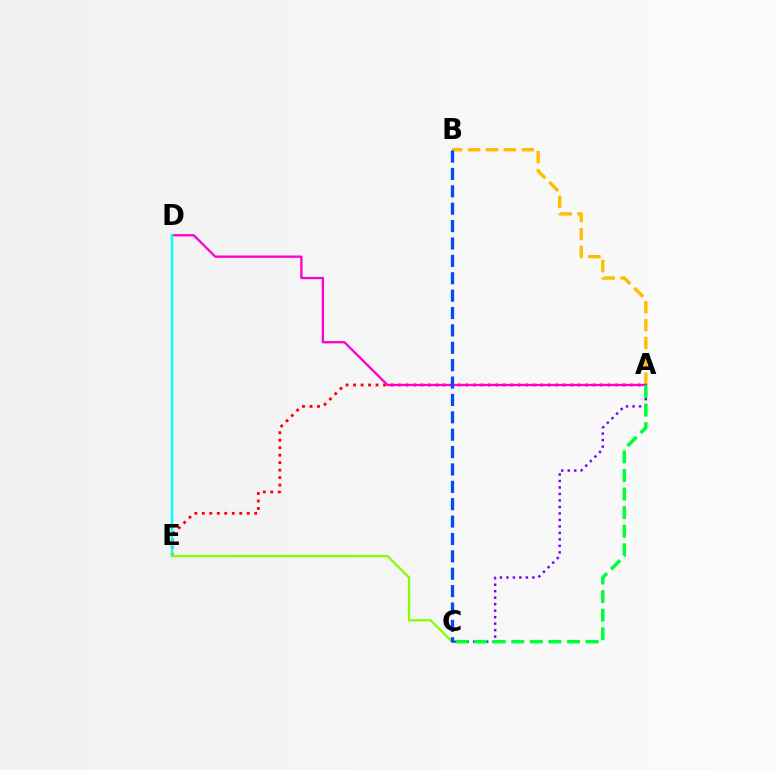{('A', 'B'): [{'color': '#ffbd00', 'line_style': 'dashed', 'thickness': 2.43}], ('A', 'E'): [{'color': '#ff0000', 'line_style': 'dotted', 'thickness': 2.03}], ('A', 'C'): [{'color': '#7200ff', 'line_style': 'dotted', 'thickness': 1.76}, {'color': '#00ff39', 'line_style': 'dashed', 'thickness': 2.52}], ('A', 'D'): [{'color': '#ff00cf', 'line_style': 'solid', 'thickness': 1.67}], ('D', 'E'): [{'color': '#00fff6', 'line_style': 'solid', 'thickness': 1.77}], ('C', 'E'): [{'color': '#84ff00', 'line_style': 'solid', 'thickness': 1.65}], ('B', 'C'): [{'color': '#004bff', 'line_style': 'dashed', 'thickness': 2.36}]}